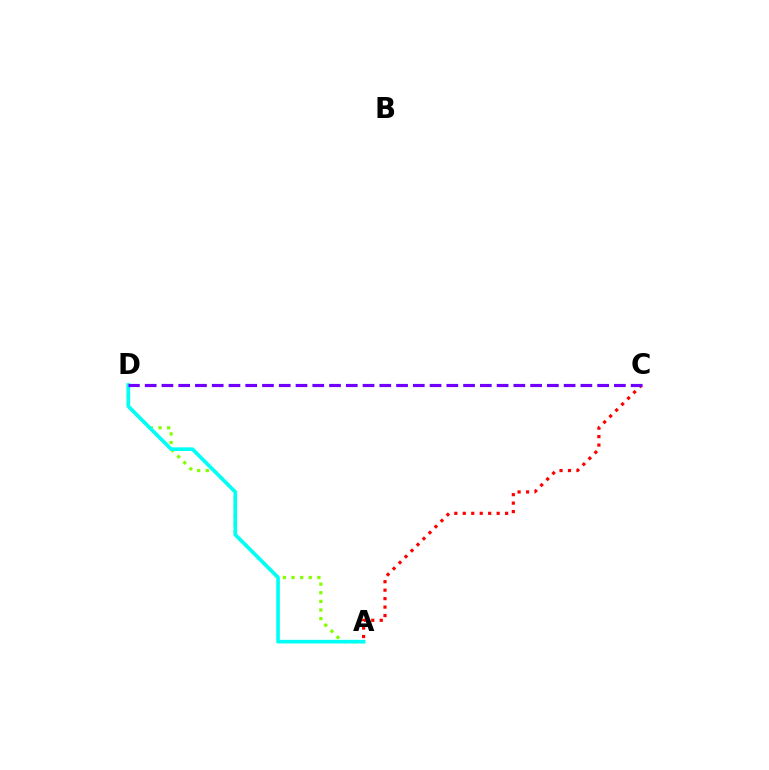{('A', 'D'): [{'color': '#84ff00', 'line_style': 'dotted', 'thickness': 2.34}, {'color': '#00fff6', 'line_style': 'solid', 'thickness': 2.63}], ('A', 'C'): [{'color': '#ff0000', 'line_style': 'dotted', 'thickness': 2.3}], ('C', 'D'): [{'color': '#7200ff', 'line_style': 'dashed', 'thickness': 2.28}]}